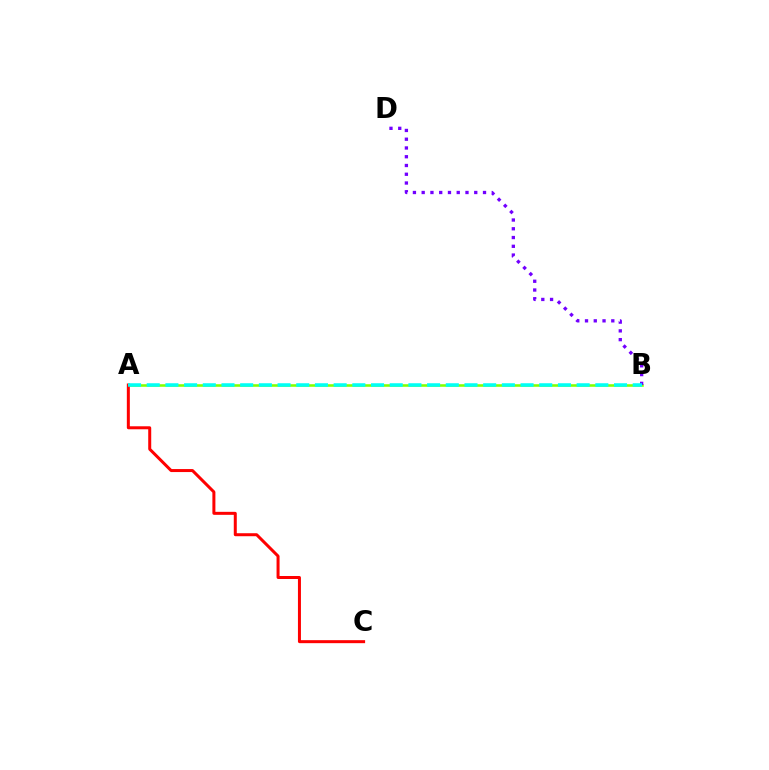{('A', 'B'): [{'color': '#84ff00', 'line_style': 'solid', 'thickness': 1.85}, {'color': '#00fff6', 'line_style': 'dashed', 'thickness': 2.54}], ('A', 'C'): [{'color': '#ff0000', 'line_style': 'solid', 'thickness': 2.16}], ('B', 'D'): [{'color': '#7200ff', 'line_style': 'dotted', 'thickness': 2.38}]}